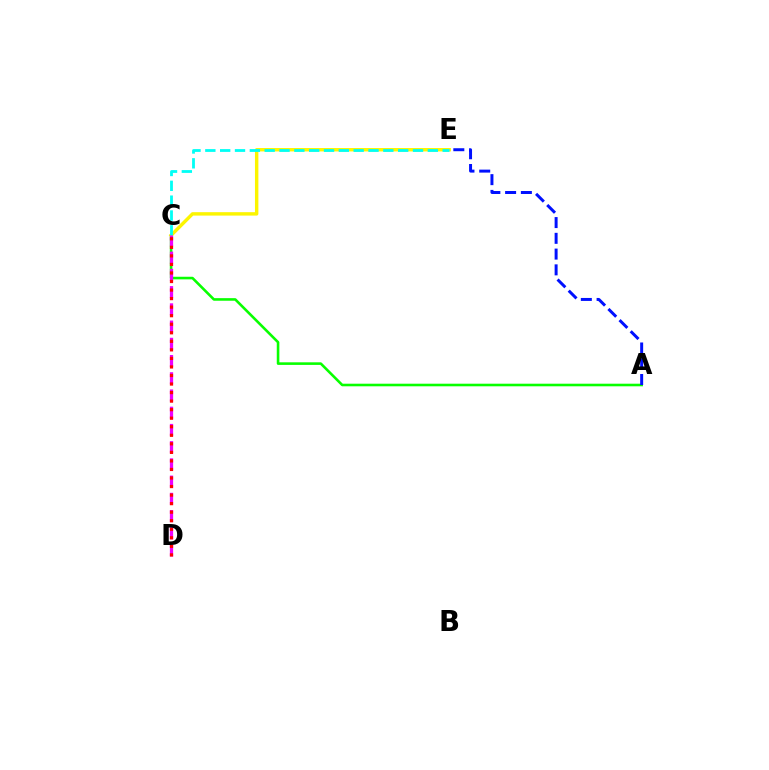{('A', 'C'): [{'color': '#08ff00', 'line_style': 'solid', 'thickness': 1.87}], ('C', 'E'): [{'color': '#fcf500', 'line_style': 'solid', 'thickness': 2.46}, {'color': '#00fff6', 'line_style': 'dashed', 'thickness': 2.02}], ('A', 'E'): [{'color': '#0010ff', 'line_style': 'dashed', 'thickness': 2.14}], ('C', 'D'): [{'color': '#ee00ff', 'line_style': 'dashed', 'thickness': 2.34}, {'color': '#ff0000', 'line_style': 'dotted', 'thickness': 2.32}]}